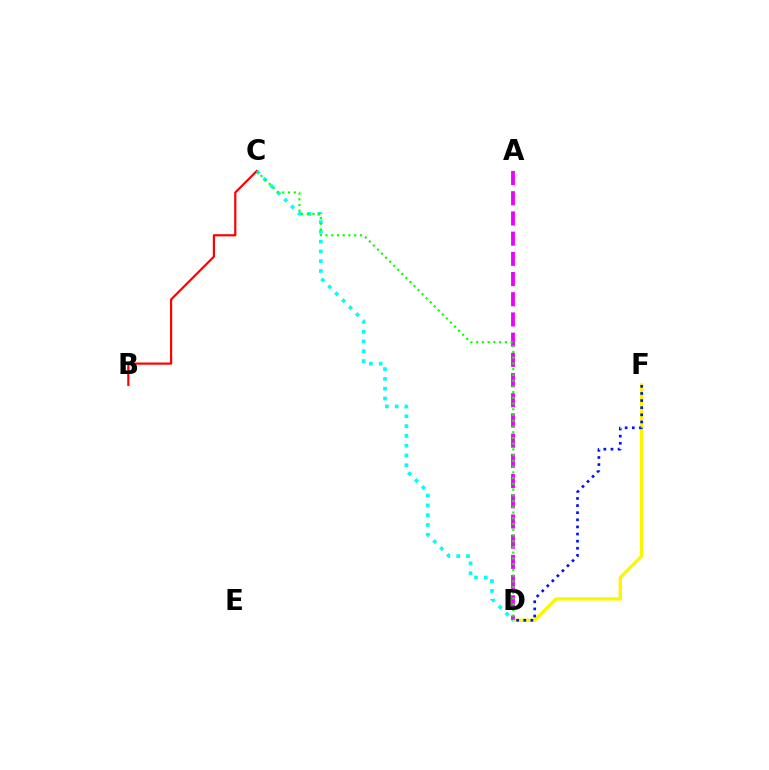{('D', 'F'): [{'color': '#fcf500', 'line_style': 'solid', 'thickness': 2.39}, {'color': '#0010ff', 'line_style': 'dotted', 'thickness': 1.93}], ('A', 'D'): [{'color': '#ee00ff', 'line_style': 'dashed', 'thickness': 2.74}], ('C', 'D'): [{'color': '#00fff6', 'line_style': 'dotted', 'thickness': 2.66}, {'color': '#08ff00', 'line_style': 'dotted', 'thickness': 1.56}], ('B', 'C'): [{'color': '#ff0000', 'line_style': 'solid', 'thickness': 1.58}]}